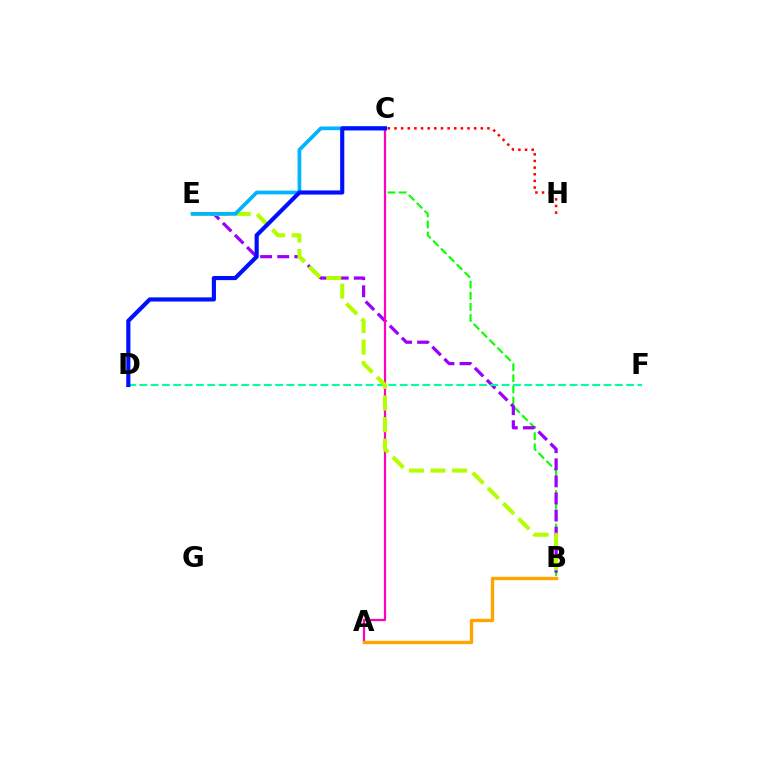{('B', 'C'): [{'color': '#08ff00', 'line_style': 'dashed', 'thickness': 1.51}], ('B', 'E'): [{'color': '#9b00ff', 'line_style': 'dashed', 'thickness': 2.32}, {'color': '#b3ff00', 'line_style': 'dashed', 'thickness': 2.93}], ('D', 'F'): [{'color': '#00ff9d', 'line_style': 'dashed', 'thickness': 1.54}], ('A', 'C'): [{'color': '#ff00bd', 'line_style': 'solid', 'thickness': 1.6}], ('C', 'E'): [{'color': '#00b5ff', 'line_style': 'solid', 'thickness': 2.67}], ('A', 'B'): [{'color': '#ffa500', 'line_style': 'solid', 'thickness': 2.42}], ('C', 'D'): [{'color': '#0010ff', 'line_style': 'solid', 'thickness': 2.98}], ('C', 'H'): [{'color': '#ff0000', 'line_style': 'dotted', 'thickness': 1.8}]}